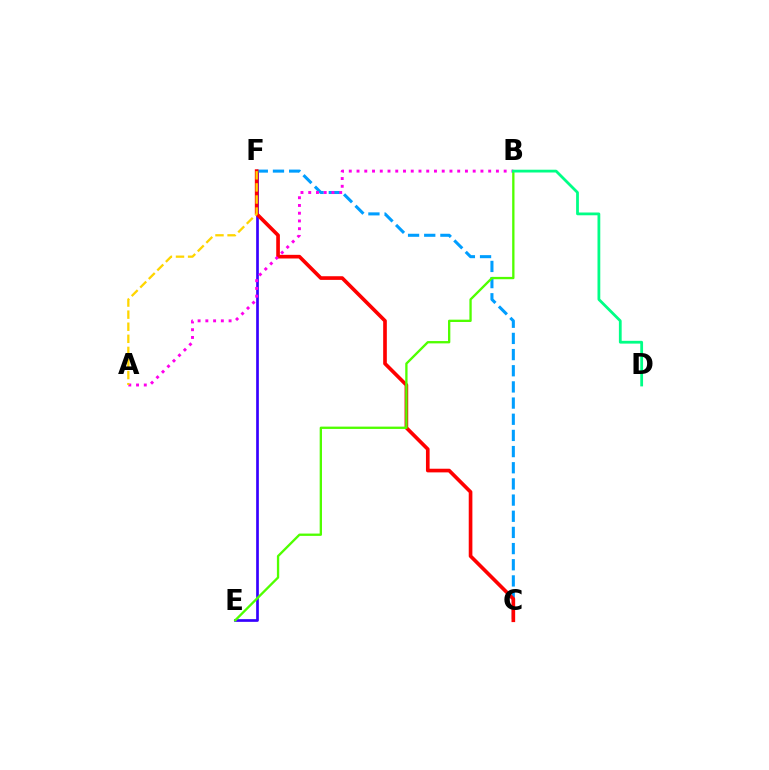{('E', 'F'): [{'color': '#3700ff', 'line_style': 'solid', 'thickness': 1.94}], ('C', 'F'): [{'color': '#009eff', 'line_style': 'dashed', 'thickness': 2.2}, {'color': '#ff0000', 'line_style': 'solid', 'thickness': 2.63}], ('A', 'B'): [{'color': '#ff00ed', 'line_style': 'dotted', 'thickness': 2.1}], ('A', 'F'): [{'color': '#ffd500', 'line_style': 'dashed', 'thickness': 1.64}], ('B', 'E'): [{'color': '#4fff00', 'line_style': 'solid', 'thickness': 1.67}], ('B', 'D'): [{'color': '#00ff86', 'line_style': 'solid', 'thickness': 2.0}]}